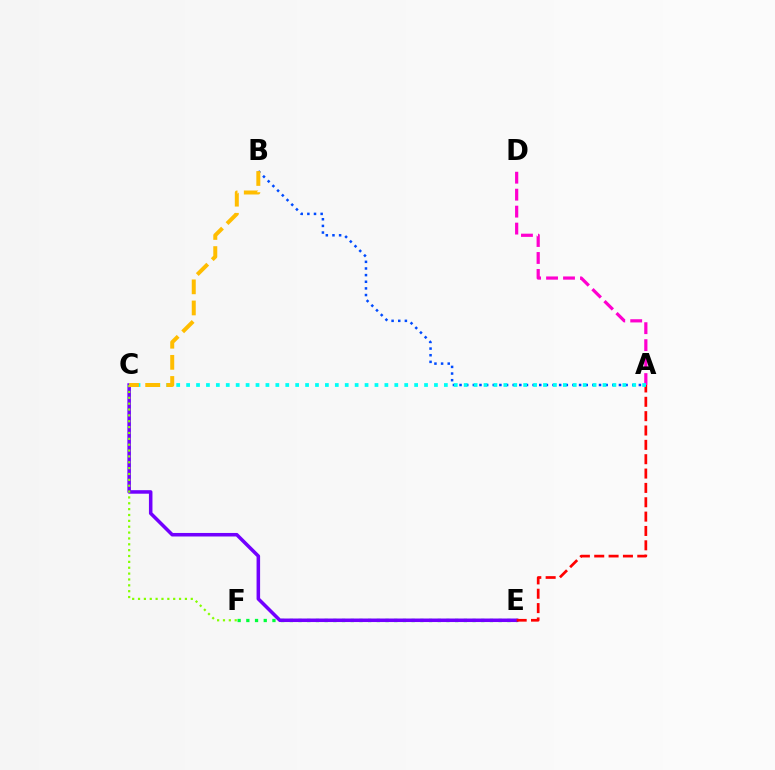{('E', 'F'): [{'color': '#00ff39', 'line_style': 'dotted', 'thickness': 2.36}], ('C', 'E'): [{'color': '#7200ff', 'line_style': 'solid', 'thickness': 2.54}], ('A', 'E'): [{'color': '#ff0000', 'line_style': 'dashed', 'thickness': 1.95}], ('C', 'F'): [{'color': '#84ff00', 'line_style': 'dotted', 'thickness': 1.59}], ('A', 'D'): [{'color': '#ff00cf', 'line_style': 'dashed', 'thickness': 2.3}], ('A', 'B'): [{'color': '#004bff', 'line_style': 'dotted', 'thickness': 1.8}], ('A', 'C'): [{'color': '#00fff6', 'line_style': 'dotted', 'thickness': 2.69}], ('B', 'C'): [{'color': '#ffbd00', 'line_style': 'dashed', 'thickness': 2.87}]}